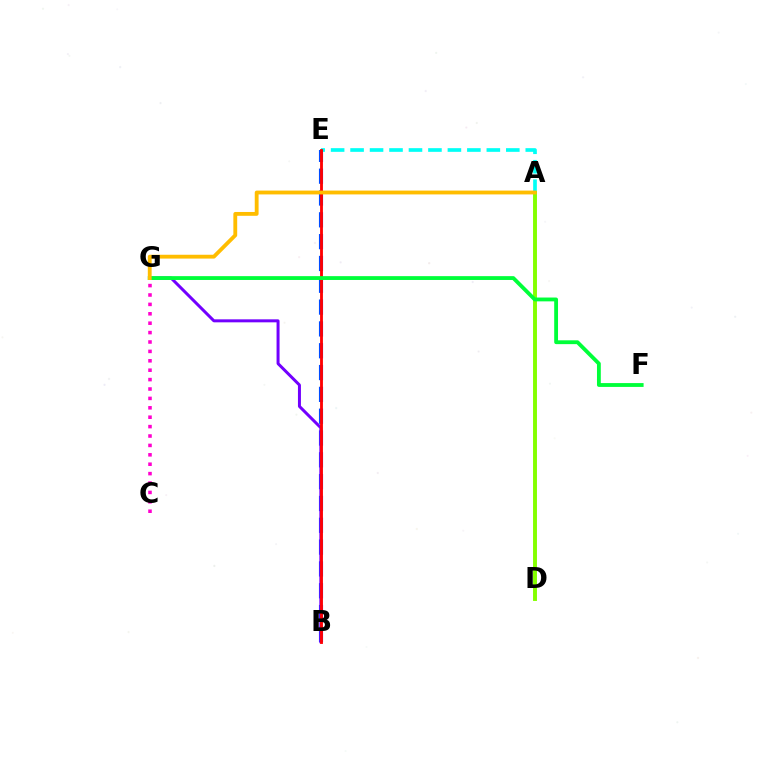{('A', 'E'): [{'color': '#00fff6', 'line_style': 'dashed', 'thickness': 2.64}], ('B', 'E'): [{'color': '#004bff', 'line_style': 'dashed', 'thickness': 2.96}, {'color': '#ff0000', 'line_style': 'solid', 'thickness': 2.05}], ('A', 'D'): [{'color': '#84ff00', 'line_style': 'solid', 'thickness': 2.82}], ('B', 'G'): [{'color': '#7200ff', 'line_style': 'solid', 'thickness': 2.15}], ('F', 'G'): [{'color': '#00ff39', 'line_style': 'solid', 'thickness': 2.76}], ('A', 'G'): [{'color': '#ffbd00', 'line_style': 'solid', 'thickness': 2.76}], ('C', 'G'): [{'color': '#ff00cf', 'line_style': 'dotted', 'thickness': 2.55}]}